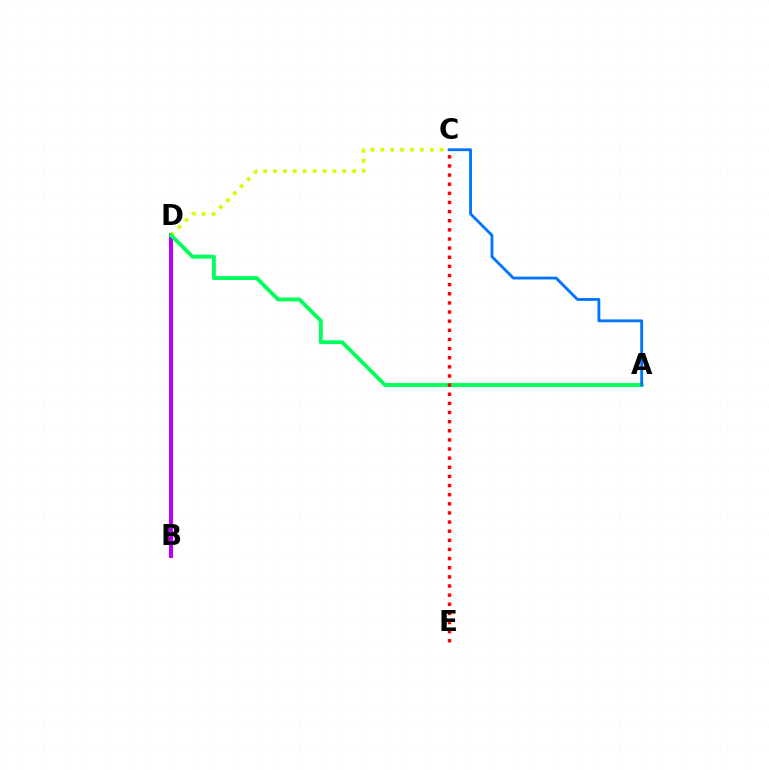{('B', 'D'): [{'color': '#b900ff', 'line_style': 'solid', 'thickness': 2.92}], ('C', 'D'): [{'color': '#d1ff00', 'line_style': 'dotted', 'thickness': 2.69}], ('A', 'D'): [{'color': '#00ff5c', 'line_style': 'solid', 'thickness': 2.78}], ('A', 'C'): [{'color': '#0074ff', 'line_style': 'solid', 'thickness': 2.05}], ('C', 'E'): [{'color': '#ff0000', 'line_style': 'dotted', 'thickness': 2.48}]}